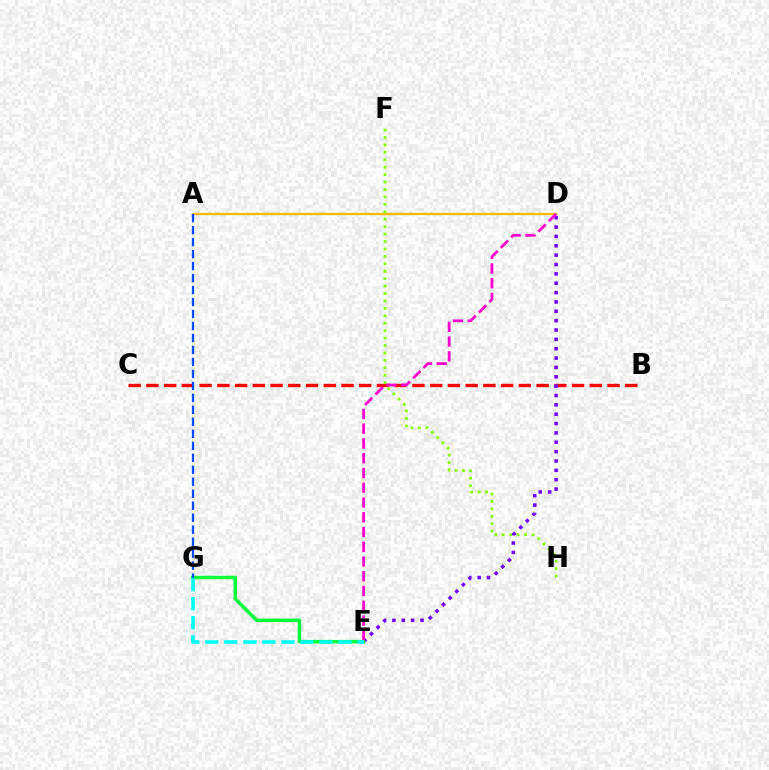{('A', 'D'): [{'color': '#ffbd00', 'line_style': 'solid', 'thickness': 1.71}], ('B', 'C'): [{'color': '#ff0000', 'line_style': 'dashed', 'thickness': 2.41}], ('D', 'E'): [{'color': '#7200ff', 'line_style': 'dotted', 'thickness': 2.54}, {'color': '#ff00cf', 'line_style': 'dashed', 'thickness': 2.01}], ('E', 'G'): [{'color': '#00ff39', 'line_style': 'solid', 'thickness': 2.5}, {'color': '#00fff6', 'line_style': 'dashed', 'thickness': 2.59}], ('F', 'H'): [{'color': '#84ff00', 'line_style': 'dotted', 'thickness': 2.02}], ('A', 'G'): [{'color': '#004bff', 'line_style': 'dashed', 'thickness': 1.63}]}